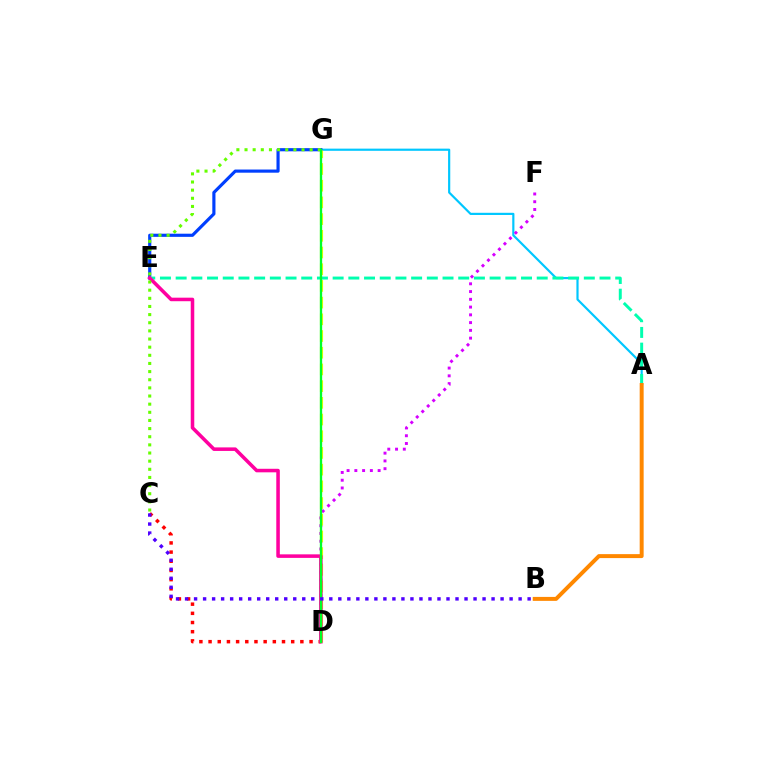{('A', 'G'): [{'color': '#00c7ff', 'line_style': 'solid', 'thickness': 1.57}], ('C', 'D'): [{'color': '#ff0000', 'line_style': 'dotted', 'thickness': 2.49}], ('E', 'G'): [{'color': '#003fff', 'line_style': 'solid', 'thickness': 2.27}], ('A', 'E'): [{'color': '#00ffaf', 'line_style': 'dashed', 'thickness': 2.13}], ('D', 'F'): [{'color': '#d600ff', 'line_style': 'dotted', 'thickness': 2.11}], ('D', 'G'): [{'color': '#eeff00', 'line_style': 'dashed', 'thickness': 2.27}, {'color': '#00ff27', 'line_style': 'solid', 'thickness': 1.67}], ('A', 'B'): [{'color': '#ff8800', 'line_style': 'solid', 'thickness': 2.85}], ('D', 'E'): [{'color': '#ff00a0', 'line_style': 'solid', 'thickness': 2.55}], ('C', 'G'): [{'color': '#66ff00', 'line_style': 'dotted', 'thickness': 2.21}], ('B', 'C'): [{'color': '#4f00ff', 'line_style': 'dotted', 'thickness': 2.45}]}